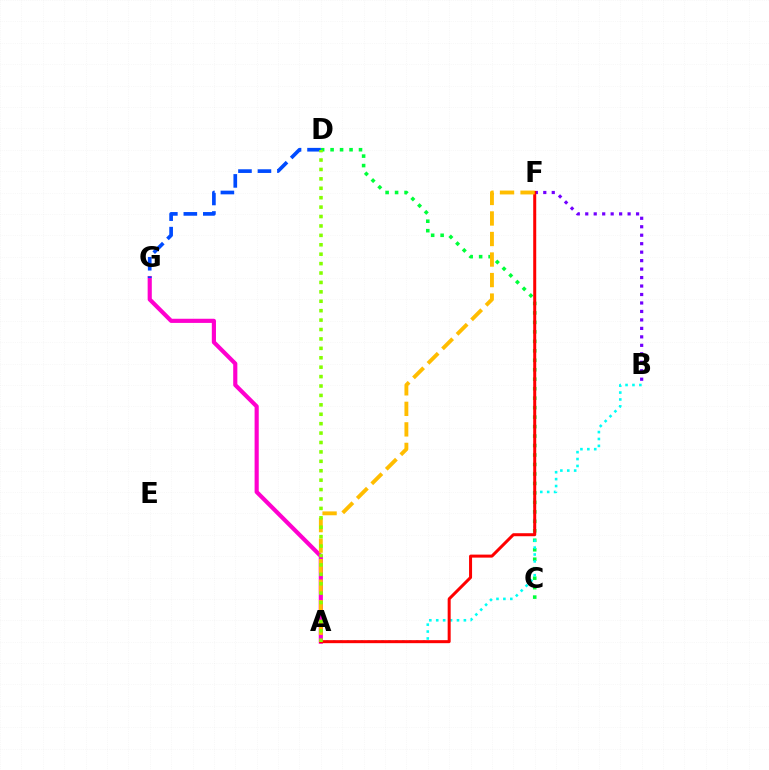{('C', 'D'): [{'color': '#00ff39', 'line_style': 'dotted', 'thickness': 2.57}], ('B', 'F'): [{'color': '#7200ff', 'line_style': 'dotted', 'thickness': 2.3}], ('A', 'G'): [{'color': '#ff00cf', 'line_style': 'solid', 'thickness': 2.99}], ('A', 'B'): [{'color': '#00fff6', 'line_style': 'dotted', 'thickness': 1.88}], ('D', 'G'): [{'color': '#004bff', 'line_style': 'dashed', 'thickness': 2.65}], ('A', 'F'): [{'color': '#ff0000', 'line_style': 'solid', 'thickness': 2.17}, {'color': '#ffbd00', 'line_style': 'dashed', 'thickness': 2.79}], ('A', 'D'): [{'color': '#84ff00', 'line_style': 'dotted', 'thickness': 2.56}]}